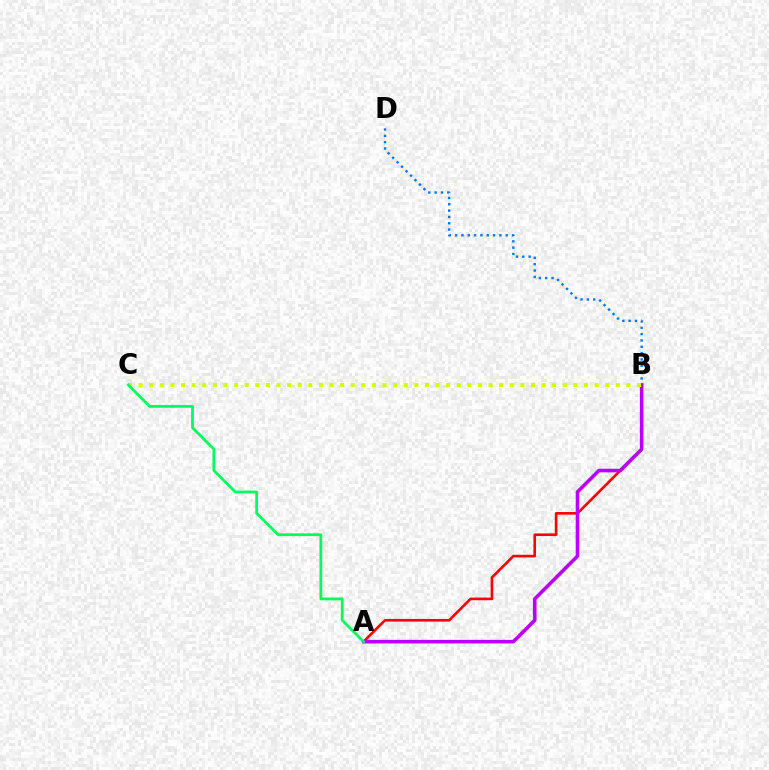{('A', 'B'): [{'color': '#ff0000', 'line_style': 'solid', 'thickness': 1.89}, {'color': '#b900ff', 'line_style': 'solid', 'thickness': 2.59}], ('B', 'D'): [{'color': '#0074ff', 'line_style': 'dotted', 'thickness': 1.72}], ('B', 'C'): [{'color': '#d1ff00', 'line_style': 'dotted', 'thickness': 2.88}], ('A', 'C'): [{'color': '#00ff5c', 'line_style': 'solid', 'thickness': 1.99}]}